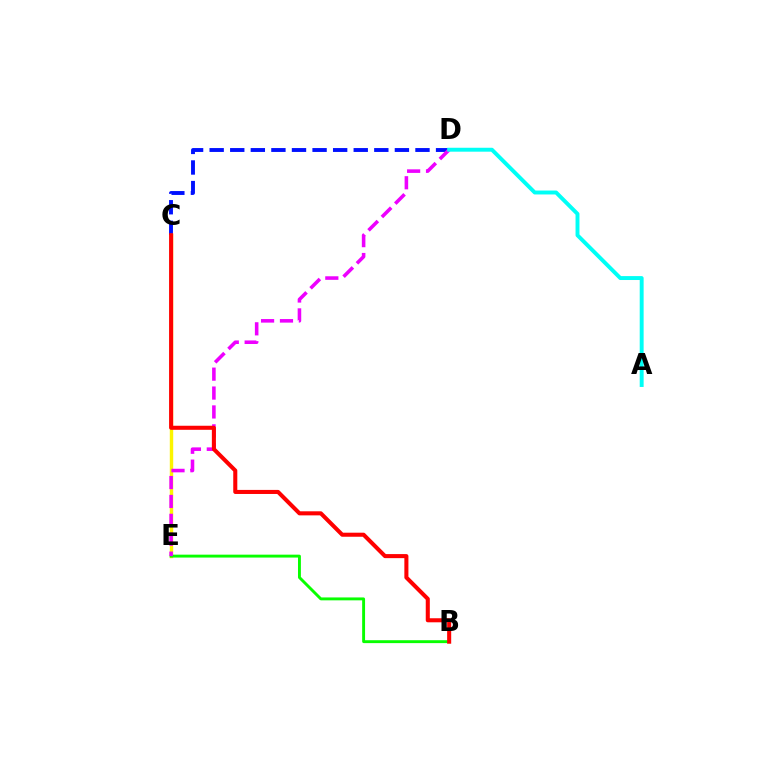{('C', 'D'): [{'color': '#0010ff', 'line_style': 'dashed', 'thickness': 2.8}], ('C', 'E'): [{'color': '#fcf500', 'line_style': 'solid', 'thickness': 2.46}], ('B', 'E'): [{'color': '#08ff00', 'line_style': 'solid', 'thickness': 2.09}], ('D', 'E'): [{'color': '#ee00ff', 'line_style': 'dashed', 'thickness': 2.57}], ('B', 'C'): [{'color': '#ff0000', 'line_style': 'solid', 'thickness': 2.92}], ('A', 'D'): [{'color': '#00fff6', 'line_style': 'solid', 'thickness': 2.82}]}